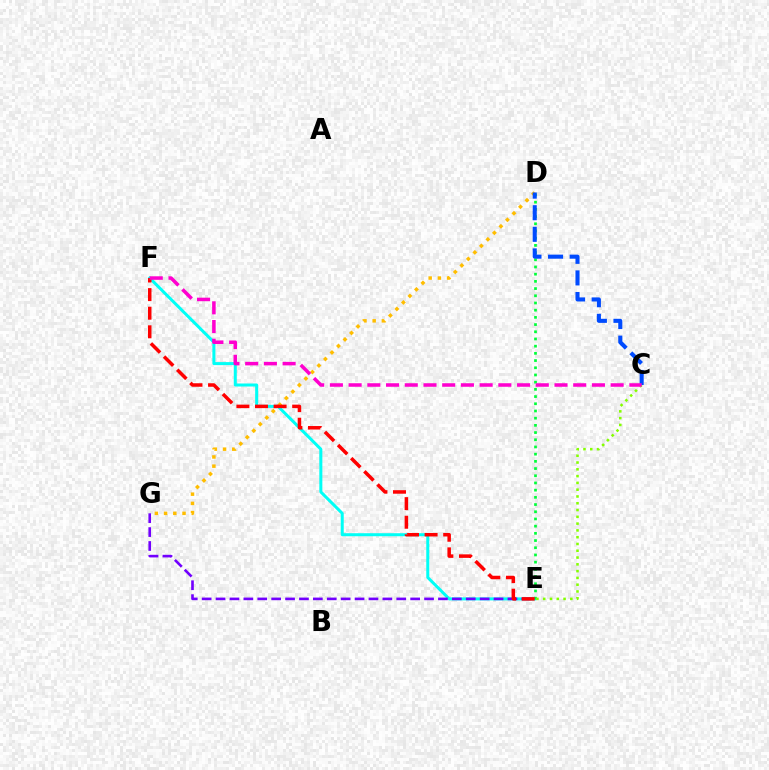{('E', 'F'): [{'color': '#00fff6', 'line_style': 'solid', 'thickness': 2.17}, {'color': '#ff0000', 'line_style': 'dashed', 'thickness': 2.53}], ('D', 'E'): [{'color': '#00ff39', 'line_style': 'dotted', 'thickness': 1.96}], ('D', 'G'): [{'color': '#ffbd00', 'line_style': 'dotted', 'thickness': 2.5}], ('C', 'D'): [{'color': '#004bff', 'line_style': 'dashed', 'thickness': 2.93}], ('C', 'E'): [{'color': '#84ff00', 'line_style': 'dotted', 'thickness': 1.84}], ('E', 'G'): [{'color': '#7200ff', 'line_style': 'dashed', 'thickness': 1.89}], ('C', 'F'): [{'color': '#ff00cf', 'line_style': 'dashed', 'thickness': 2.54}]}